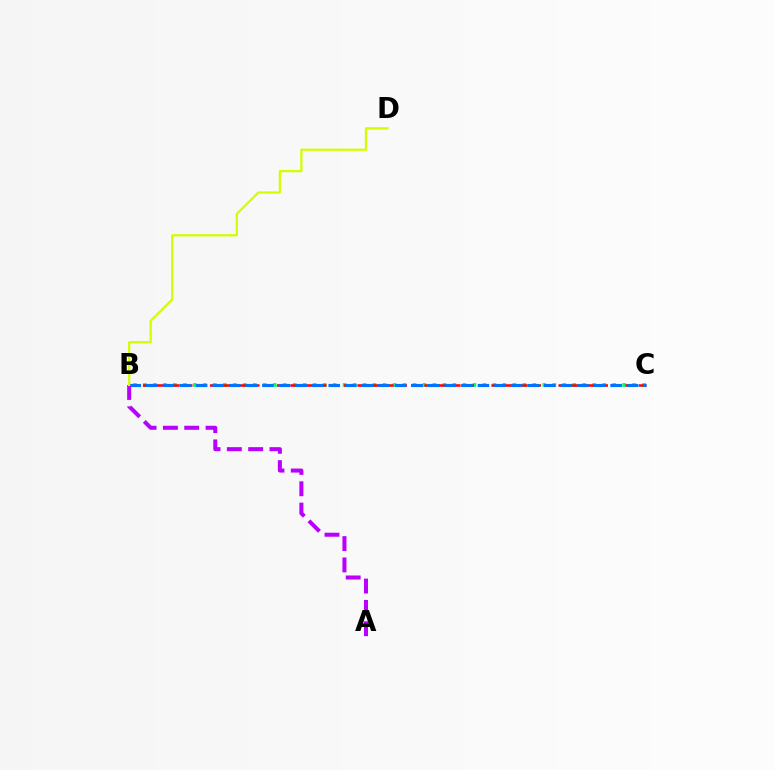{('B', 'C'): [{'color': '#00ff5c', 'line_style': 'dotted', 'thickness': 2.71}, {'color': '#ff0000', 'line_style': 'dashed', 'thickness': 1.82}, {'color': '#0074ff', 'line_style': 'dashed', 'thickness': 2.25}], ('A', 'B'): [{'color': '#b900ff', 'line_style': 'dashed', 'thickness': 2.9}], ('B', 'D'): [{'color': '#d1ff00', 'line_style': 'solid', 'thickness': 1.62}]}